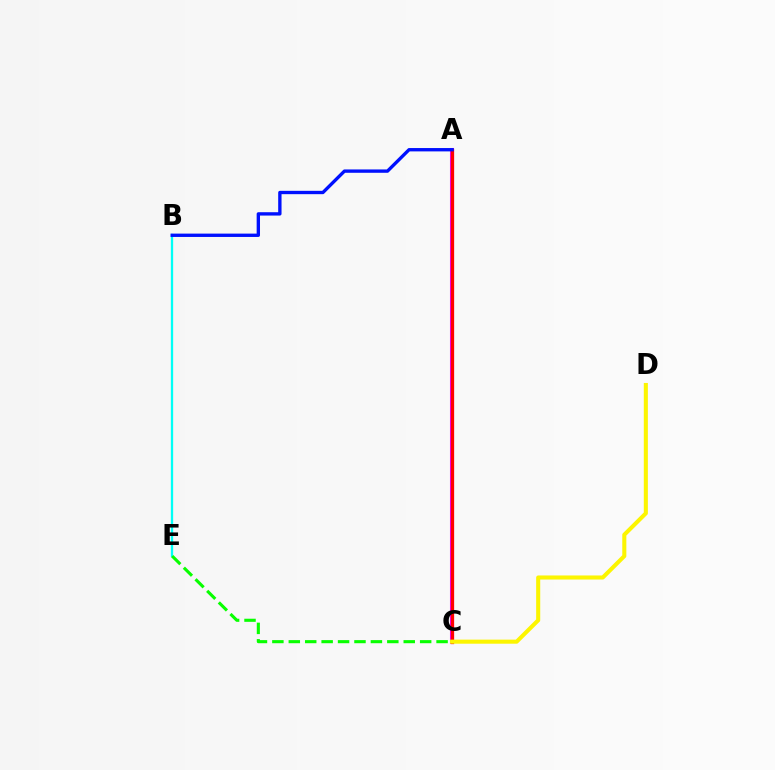{('B', 'E'): [{'color': '#00fff6', 'line_style': 'solid', 'thickness': 1.66}], ('A', 'C'): [{'color': '#ee00ff', 'line_style': 'solid', 'thickness': 2.93}, {'color': '#ff0000', 'line_style': 'solid', 'thickness': 2.32}], ('C', 'E'): [{'color': '#08ff00', 'line_style': 'dashed', 'thickness': 2.23}], ('A', 'B'): [{'color': '#0010ff', 'line_style': 'solid', 'thickness': 2.41}], ('C', 'D'): [{'color': '#fcf500', 'line_style': 'solid', 'thickness': 2.93}]}